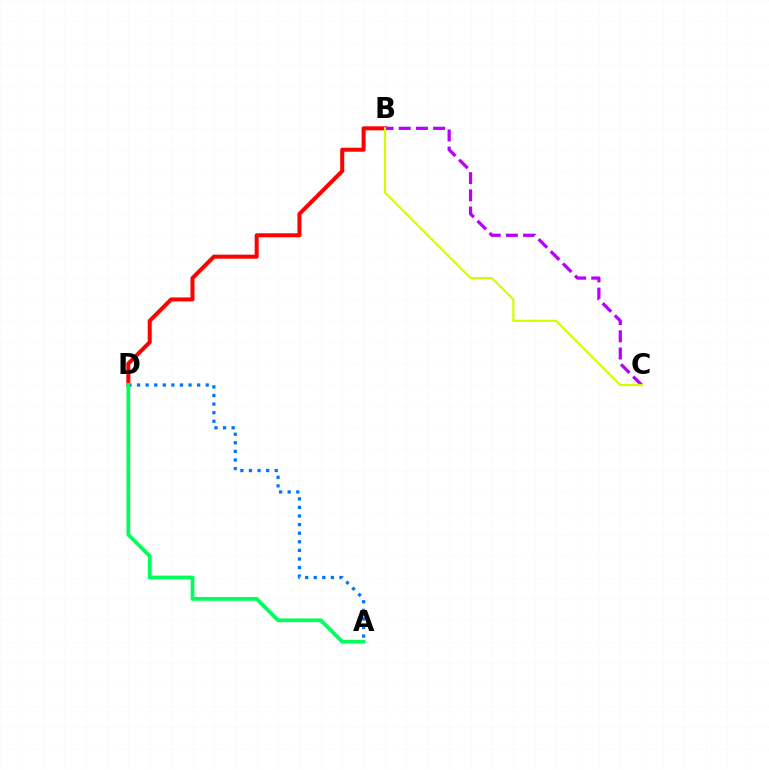{('B', 'D'): [{'color': '#ff0000', 'line_style': 'solid', 'thickness': 2.89}], ('B', 'C'): [{'color': '#b900ff', 'line_style': 'dashed', 'thickness': 2.33}, {'color': '#d1ff00', 'line_style': 'solid', 'thickness': 1.58}], ('A', 'D'): [{'color': '#0074ff', 'line_style': 'dotted', 'thickness': 2.33}, {'color': '#00ff5c', 'line_style': 'solid', 'thickness': 2.71}]}